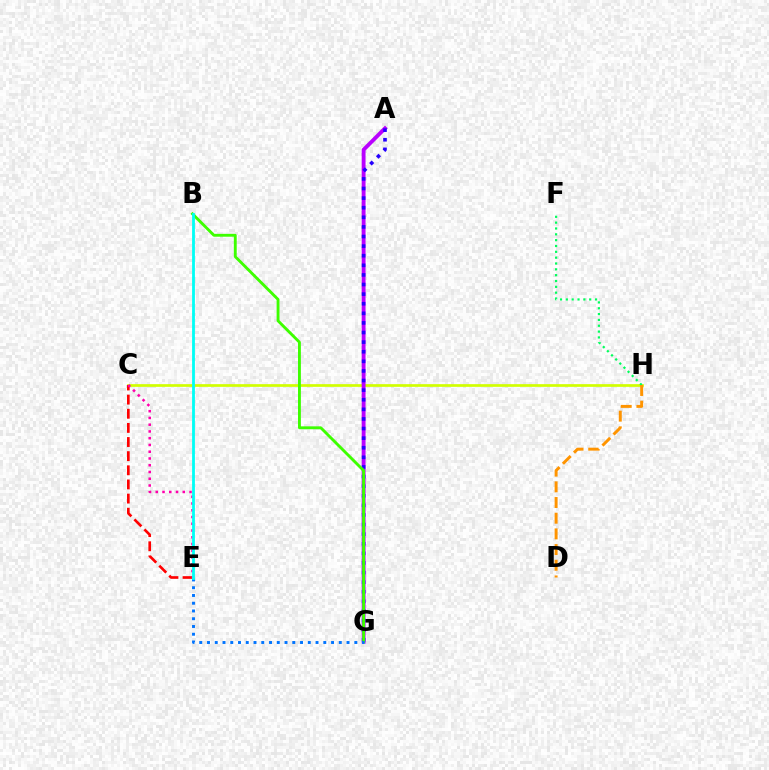{('C', 'H'): [{'color': '#d1ff00', 'line_style': 'solid', 'thickness': 1.94}], ('A', 'G'): [{'color': '#b900ff', 'line_style': 'solid', 'thickness': 2.78}, {'color': '#2500ff', 'line_style': 'dotted', 'thickness': 2.61}], ('B', 'G'): [{'color': '#3dff00', 'line_style': 'solid', 'thickness': 2.06}], ('E', 'G'): [{'color': '#0074ff', 'line_style': 'dotted', 'thickness': 2.11}], ('F', 'H'): [{'color': '#00ff5c', 'line_style': 'dotted', 'thickness': 1.59}], ('D', 'H'): [{'color': '#ff9400', 'line_style': 'dashed', 'thickness': 2.13}], ('C', 'E'): [{'color': '#ff0000', 'line_style': 'dashed', 'thickness': 1.92}, {'color': '#ff00ac', 'line_style': 'dotted', 'thickness': 1.84}], ('B', 'E'): [{'color': '#00fff6', 'line_style': 'solid', 'thickness': 2.02}]}